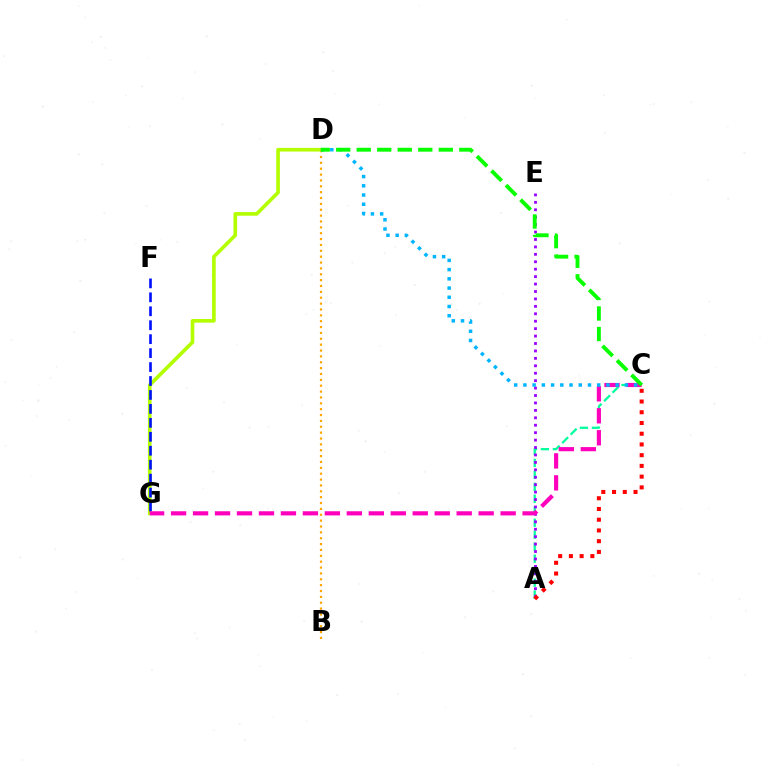{('A', 'C'): [{'color': '#00ff9d', 'line_style': 'dashed', 'thickness': 1.63}, {'color': '#ff0000', 'line_style': 'dotted', 'thickness': 2.92}], ('B', 'D'): [{'color': '#ffa500', 'line_style': 'dotted', 'thickness': 1.59}], ('A', 'E'): [{'color': '#9b00ff', 'line_style': 'dotted', 'thickness': 2.02}], ('D', 'G'): [{'color': '#b3ff00', 'line_style': 'solid', 'thickness': 2.61}], ('F', 'G'): [{'color': '#0010ff', 'line_style': 'dashed', 'thickness': 1.89}], ('C', 'G'): [{'color': '#ff00bd', 'line_style': 'dashed', 'thickness': 2.98}], ('C', 'D'): [{'color': '#00b5ff', 'line_style': 'dotted', 'thickness': 2.51}, {'color': '#08ff00', 'line_style': 'dashed', 'thickness': 2.79}]}